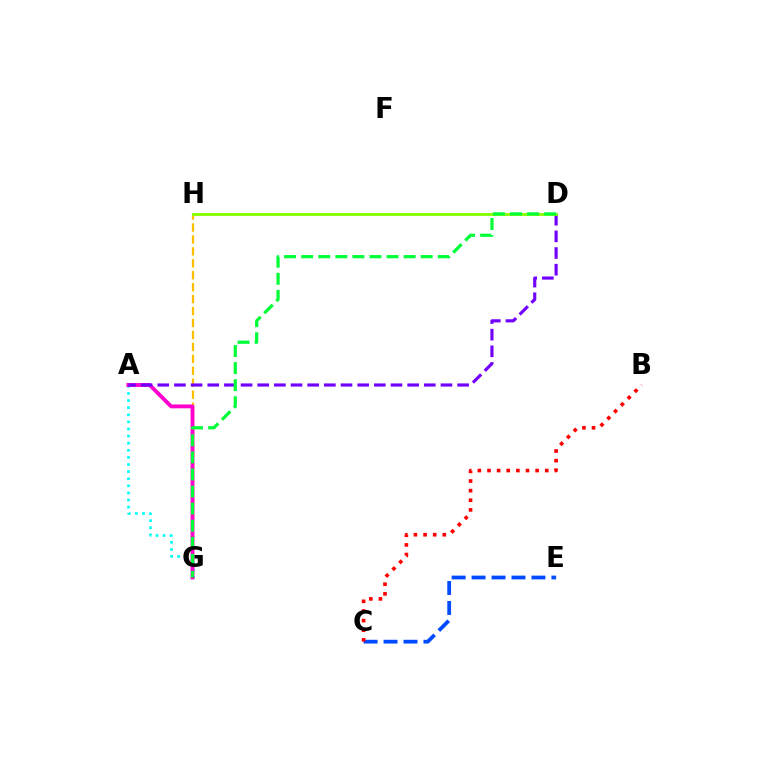{('G', 'H'): [{'color': '#ffbd00', 'line_style': 'dashed', 'thickness': 1.62}], ('A', 'G'): [{'color': '#00fff6', 'line_style': 'dotted', 'thickness': 1.93}, {'color': '#ff00cf', 'line_style': 'solid', 'thickness': 2.78}], ('C', 'E'): [{'color': '#004bff', 'line_style': 'dashed', 'thickness': 2.71}], ('B', 'C'): [{'color': '#ff0000', 'line_style': 'dotted', 'thickness': 2.62}], ('A', 'D'): [{'color': '#7200ff', 'line_style': 'dashed', 'thickness': 2.26}], ('D', 'H'): [{'color': '#84ff00', 'line_style': 'solid', 'thickness': 2.03}], ('D', 'G'): [{'color': '#00ff39', 'line_style': 'dashed', 'thickness': 2.32}]}